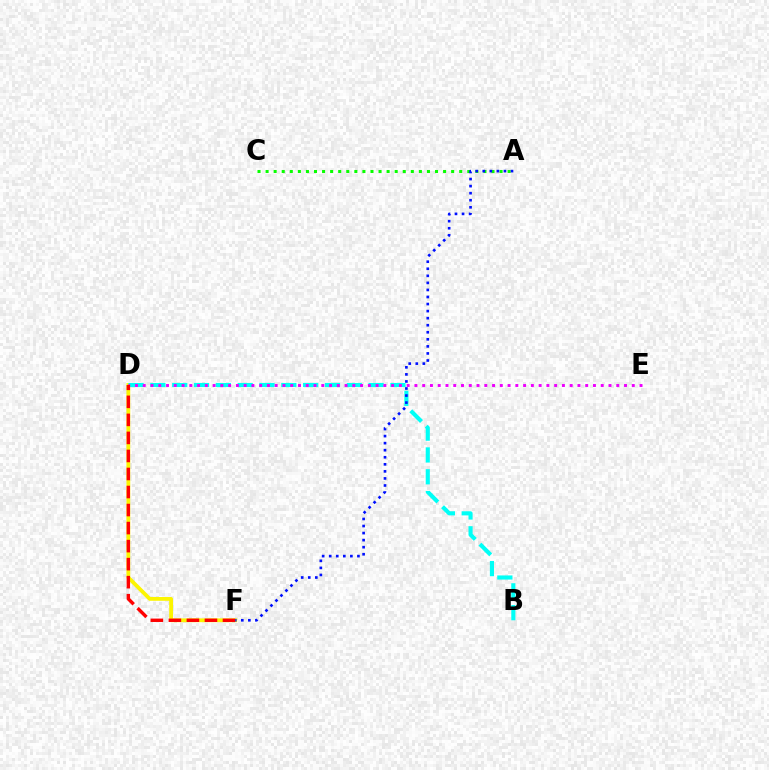{('D', 'F'): [{'color': '#fcf500', 'line_style': 'solid', 'thickness': 2.73}, {'color': '#ff0000', 'line_style': 'dashed', 'thickness': 2.45}], ('B', 'D'): [{'color': '#00fff6', 'line_style': 'dashed', 'thickness': 2.96}], ('A', 'C'): [{'color': '#08ff00', 'line_style': 'dotted', 'thickness': 2.19}], ('D', 'E'): [{'color': '#ee00ff', 'line_style': 'dotted', 'thickness': 2.11}], ('A', 'F'): [{'color': '#0010ff', 'line_style': 'dotted', 'thickness': 1.92}]}